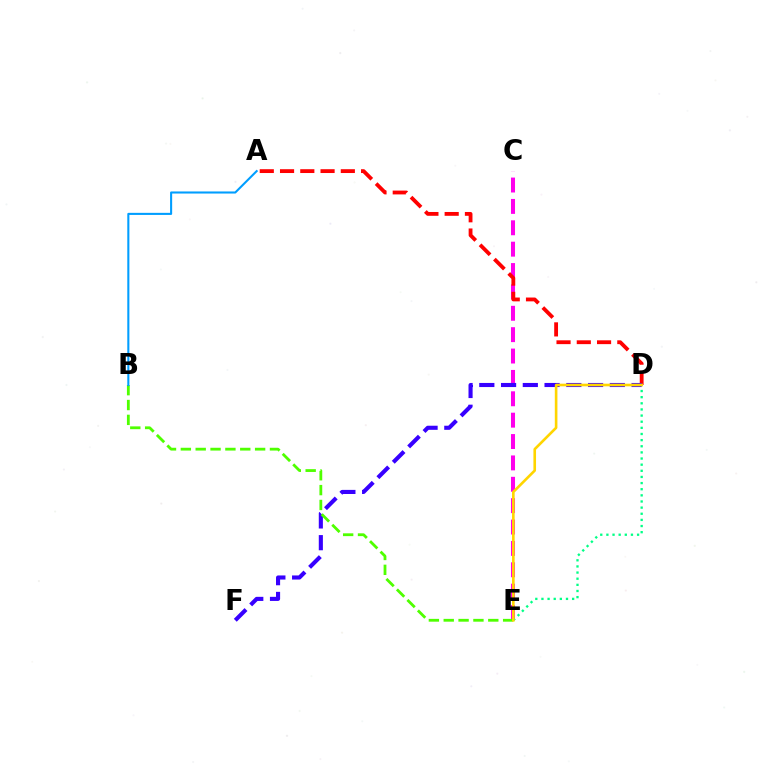{('C', 'E'): [{'color': '#ff00ed', 'line_style': 'dashed', 'thickness': 2.9}], ('A', 'D'): [{'color': '#ff0000', 'line_style': 'dashed', 'thickness': 2.75}], ('D', 'F'): [{'color': '#3700ff', 'line_style': 'dashed', 'thickness': 2.95}], ('D', 'E'): [{'color': '#00ff86', 'line_style': 'dotted', 'thickness': 1.67}, {'color': '#ffd500', 'line_style': 'solid', 'thickness': 1.89}], ('B', 'E'): [{'color': '#4fff00', 'line_style': 'dashed', 'thickness': 2.02}], ('A', 'B'): [{'color': '#009eff', 'line_style': 'solid', 'thickness': 1.5}]}